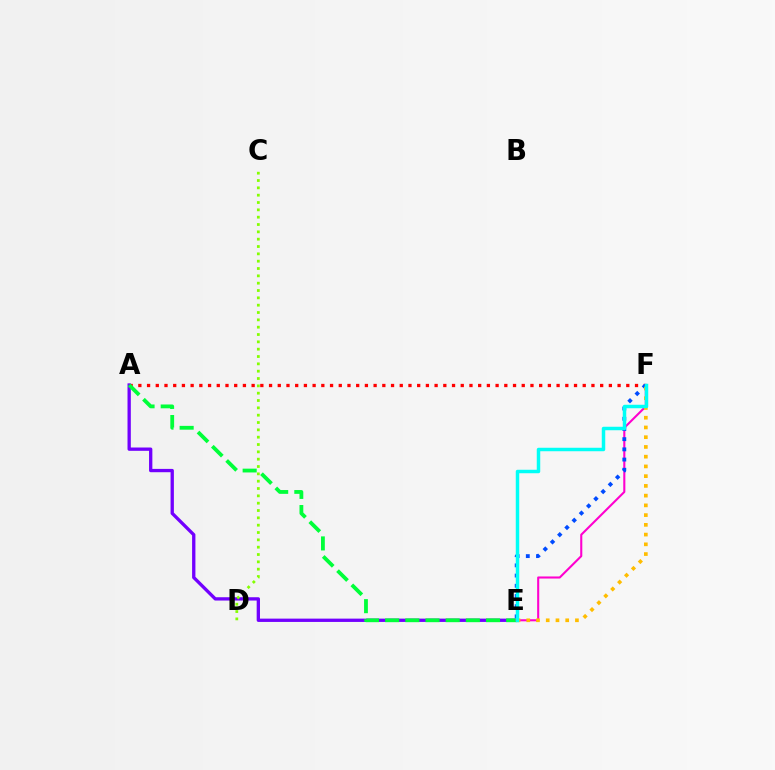{('A', 'F'): [{'color': '#ff0000', 'line_style': 'dotted', 'thickness': 2.37}], ('A', 'E'): [{'color': '#7200ff', 'line_style': 'solid', 'thickness': 2.38}, {'color': '#00ff39', 'line_style': 'dashed', 'thickness': 2.74}], ('E', 'F'): [{'color': '#ff00cf', 'line_style': 'solid', 'thickness': 1.5}, {'color': '#004bff', 'line_style': 'dotted', 'thickness': 2.77}, {'color': '#ffbd00', 'line_style': 'dotted', 'thickness': 2.65}, {'color': '#00fff6', 'line_style': 'solid', 'thickness': 2.5}], ('C', 'D'): [{'color': '#84ff00', 'line_style': 'dotted', 'thickness': 1.99}]}